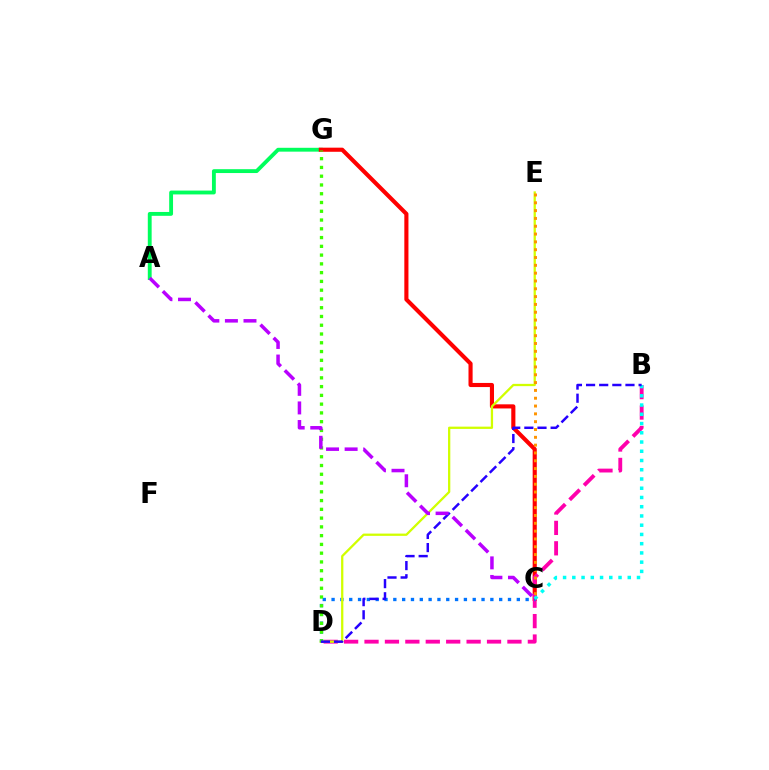{('A', 'G'): [{'color': '#00ff5c', 'line_style': 'solid', 'thickness': 2.77}], ('C', 'G'): [{'color': '#ff0000', 'line_style': 'solid', 'thickness': 2.97}], ('B', 'D'): [{'color': '#ff00ac', 'line_style': 'dashed', 'thickness': 2.77}, {'color': '#2500ff', 'line_style': 'dashed', 'thickness': 1.78}], ('C', 'D'): [{'color': '#0074ff', 'line_style': 'dotted', 'thickness': 2.4}], ('B', 'C'): [{'color': '#00fff6', 'line_style': 'dotted', 'thickness': 2.51}], ('D', 'E'): [{'color': '#d1ff00', 'line_style': 'solid', 'thickness': 1.64}], ('C', 'E'): [{'color': '#ff9400', 'line_style': 'dotted', 'thickness': 2.12}], ('D', 'G'): [{'color': '#3dff00', 'line_style': 'dotted', 'thickness': 2.38}], ('A', 'C'): [{'color': '#b900ff', 'line_style': 'dashed', 'thickness': 2.52}]}